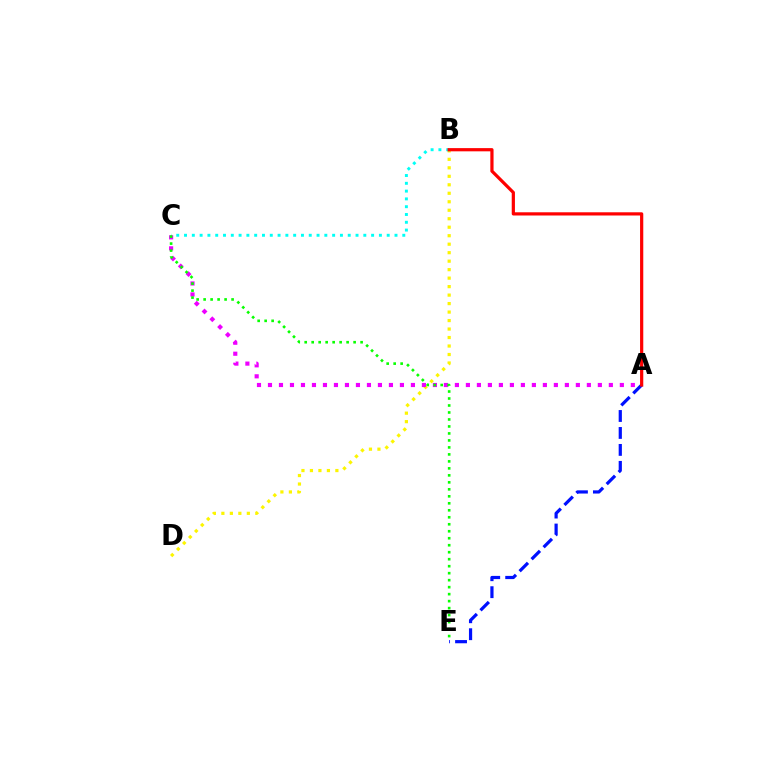{('B', 'D'): [{'color': '#fcf500', 'line_style': 'dotted', 'thickness': 2.31}], ('B', 'C'): [{'color': '#00fff6', 'line_style': 'dotted', 'thickness': 2.12}], ('A', 'C'): [{'color': '#ee00ff', 'line_style': 'dotted', 'thickness': 2.99}], ('A', 'E'): [{'color': '#0010ff', 'line_style': 'dashed', 'thickness': 2.3}], ('C', 'E'): [{'color': '#08ff00', 'line_style': 'dotted', 'thickness': 1.9}], ('A', 'B'): [{'color': '#ff0000', 'line_style': 'solid', 'thickness': 2.31}]}